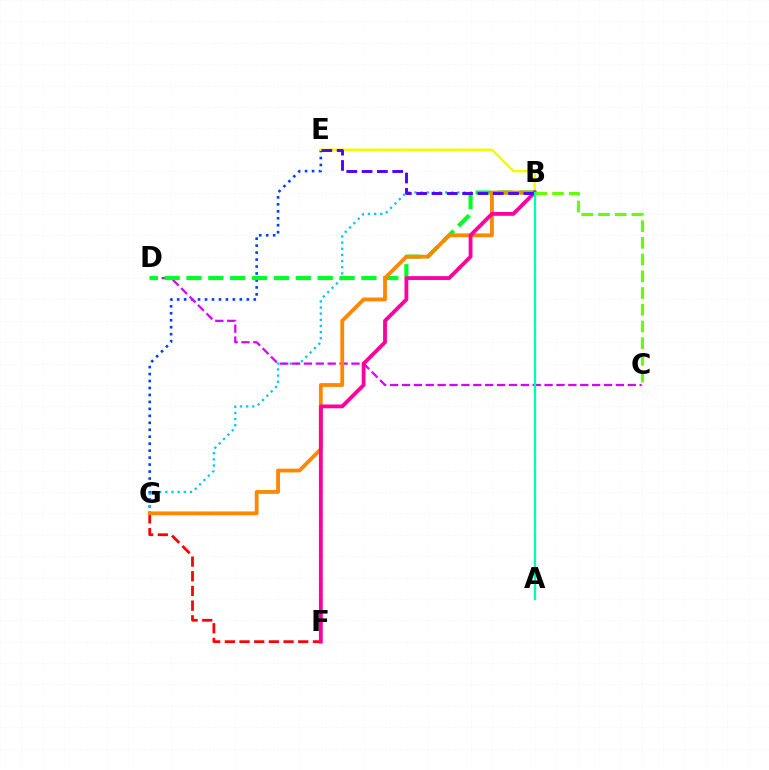{('F', 'G'): [{'color': '#ff0000', 'line_style': 'dashed', 'thickness': 1.99}], ('E', 'G'): [{'color': '#003fff', 'line_style': 'dotted', 'thickness': 1.89}], ('B', 'E'): [{'color': '#eeff00', 'line_style': 'solid', 'thickness': 1.76}, {'color': '#4f00ff', 'line_style': 'dashed', 'thickness': 2.08}], ('B', 'G'): [{'color': '#00c7ff', 'line_style': 'dotted', 'thickness': 1.67}, {'color': '#ff8800', 'line_style': 'solid', 'thickness': 2.75}], ('C', 'D'): [{'color': '#d600ff', 'line_style': 'dashed', 'thickness': 1.61}], ('B', 'D'): [{'color': '#00ff27', 'line_style': 'dashed', 'thickness': 2.97}], ('B', 'F'): [{'color': '#ff00a0', 'line_style': 'solid', 'thickness': 2.76}], ('B', 'C'): [{'color': '#66ff00', 'line_style': 'dashed', 'thickness': 2.27}], ('A', 'B'): [{'color': '#00ffaf', 'line_style': 'solid', 'thickness': 1.65}]}